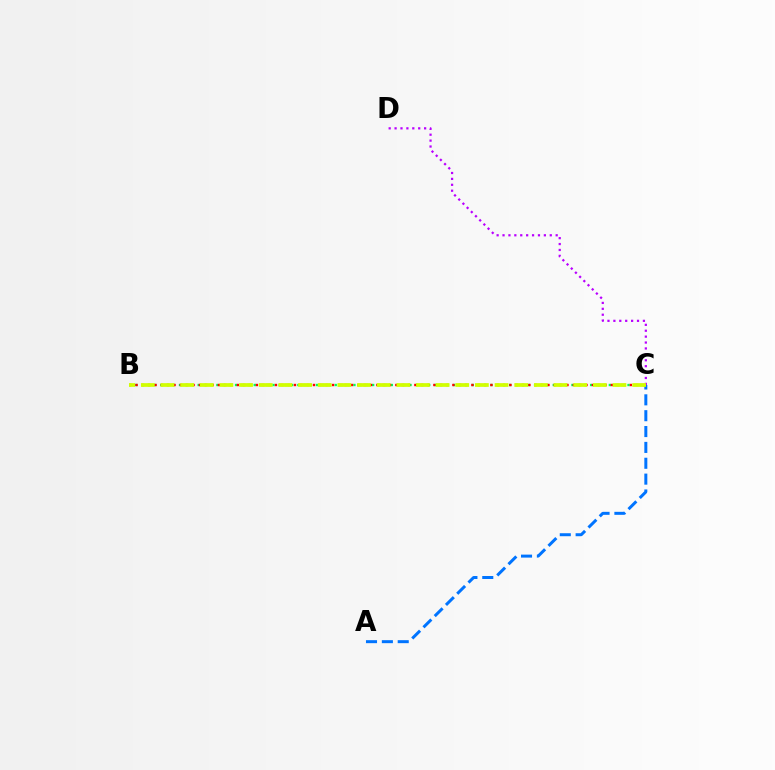{('B', 'C'): [{'color': '#00ff5c', 'line_style': 'dotted', 'thickness': 1.69}, {'color': '#ff0000', 'line_style': 'dotted', 'thickness': 1.72}, {'color': '#d1ff00', 'line_style': 'dashed', 'thickness': 2.67}], ('C', 'D'): [{'color': '#b900ff', 'line_style': 'dotted', 'thickness': 1.6}], ('A', 'C'): [{'color': '#0074ff', 'line_style': 'dashed', 'thickness': 2.15}]}